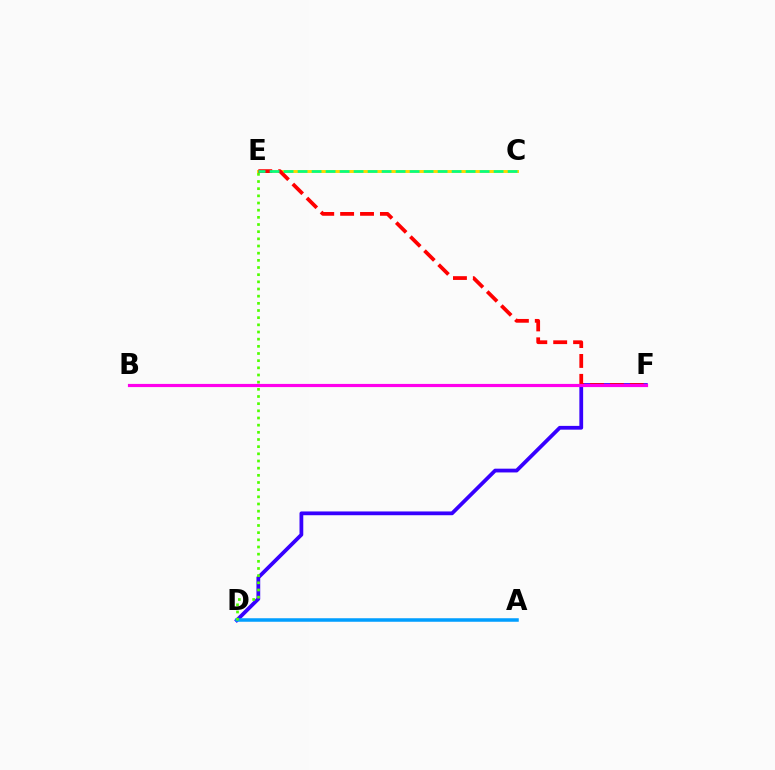{('C', 'E'): [{'color': '#ffd500', 'line_style': 'solid', 'thickness': 2.12}, {'color': '#00ff86', 'line_style': 'dashed', 'thickness': 1.9}], ('D', 'F'): [{'color': '#3700ff', 'line_style': 'solid', 'thickness': 2.72}], ('E', 'F'): [{'color': '#ff0000', 'line_style': 'dashed', 'thickness': 2.7}], ('A', 'D'): [{'color': '#009eff', 'line_style': 'solid', 'thickness': 2.53}], ('D', 'E'): [{'color': '#4fff00', 'line_style': 'dotted', 'thickness': 1.95}], ('B', 'F'): [{'color': '#ff00ed', 'line_style': 'solid', 'thickness': 2.29}]}